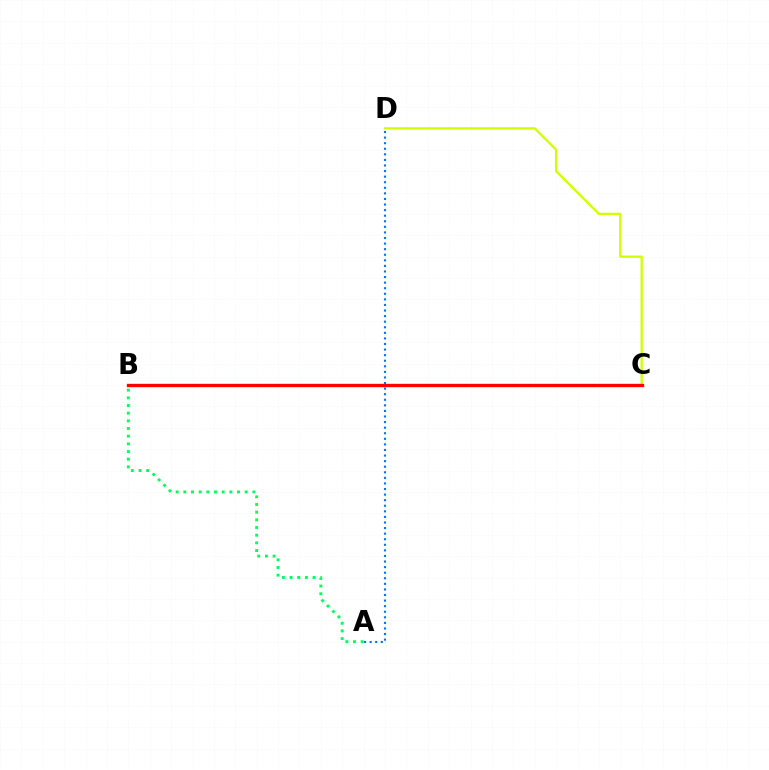{('C', 'D'): [{'color': '#d1ff00', 'line_style': 'solid', 'thickness': 1.65}], ('B', 'C'): [{'color': '#b900ff', 'line_style': 'solid', 'thickness': 2.04}, {'color': '#ff0000', 'line_style': 'solid', 'thickness': 2.41}], ('A', 'D'): [{'color': '#0074ff', 'line_style': 'dotted', 'thickness': 1.52}], ('A', 'B'): [{'color': '#00ff5c', 'line_style': 'dotted', 'thickness': 2.08}]}